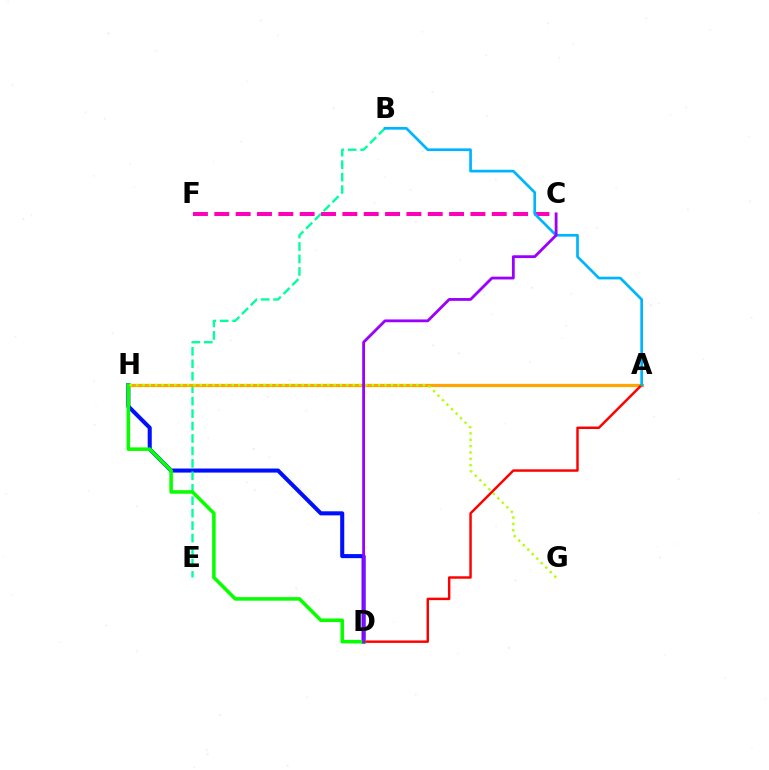{('D', 'H'): [{'color': '#0010ff', 'line_style': 'solid', 'thickness': 2.92}, {'color': '#08ff00', 'line_style': 'solid', 'thickness': 2.56}], ('B', 'E'): [{'color': '#00ff9d', 'line_style': 'dashed', 'thickness': 1.69}], ('C', 'F'): [{'color': '#ff00bd', 'line_style': 'dashed', 'thickness': 2.9}], ('A', 'H'): [{'color': '#ffa500', 'line_style': 'solid', 'thickness': 2.32}], ('A', 'D'): [{'color': '#ff0000', 'line_style': 'solid', 'thickness': 1.77}], ('A', 'B'): [{'color': '#00b5ff', 'line_style': 'solid', 'thickness': 1.94}], ('C', 'D'): [{'color': '#9b00ff', 'line_style': 'solid', 'thickness': 2.02}], ('G', 'H'): [{'color': '#b3ff00', 'line_style': 'dotted', 'thickness': 1.73}]}